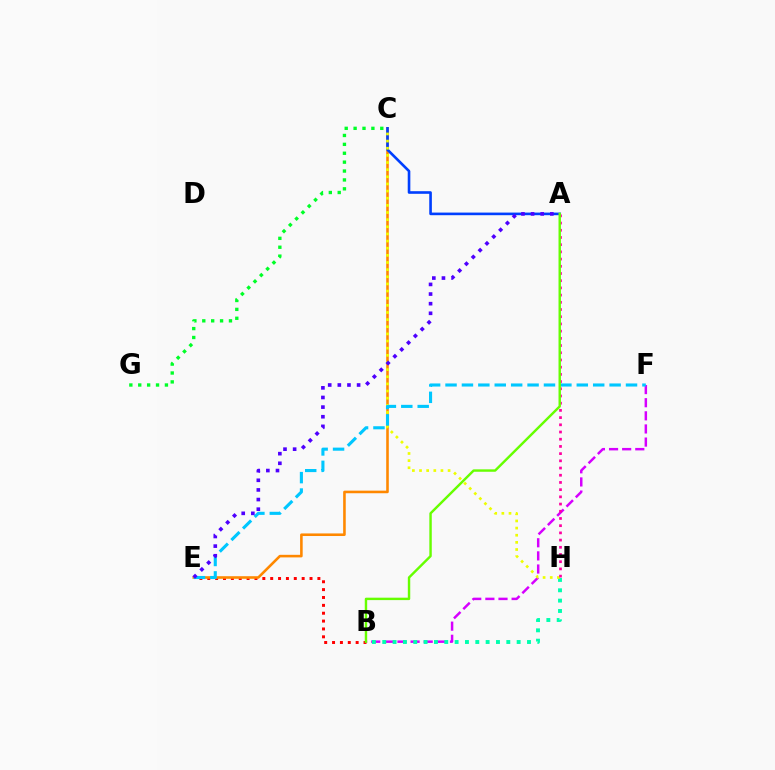{('B', 'E'): [{'color': '#ff0000', 'line_style': 'dotted', 'thickness': 2.14}], ('C', 'E'): [{'color': '#ff8800', 'line_style': 'solid', 'thickness': 1.86}], ('B', 'F'): [{'color': '#d600ff', 'line_style': 'dashed', 'thickness': 1.78}], ('C', 'G'): [{'color': '#00ff27', 'line_style': 'dotted', 'thickness': 2.42}], ('A', 'C'): [{'color': '#003fff', 'line_style': 'solid', 'thickness': 1.89}], ('B', 'H'): [{'color': '#00ffaf', 'line_style': 'dotted', 'thickness': 2.81}], ('C', 'H'): [{'color': '#eeff00', 'line_style': 'dotted', 'thickness': 1.94}], ('A', 'H'): [{'color': '#ff00a0', 'line_style': 'dotted', 'thickness': 1.96}], ('E', 'F'): [{'color': '#00c7ff', 'line_style': 'dashed', 'thickness': 2.23}], ('A', 'E'): [{'color': '#4f00ff', 'line_style': 'dotted', 'thickness': 2.62}], ('A', 'B'): [{'color': '#66ff00', 'line_style': 'solid', 'thickness': 1.74}]}